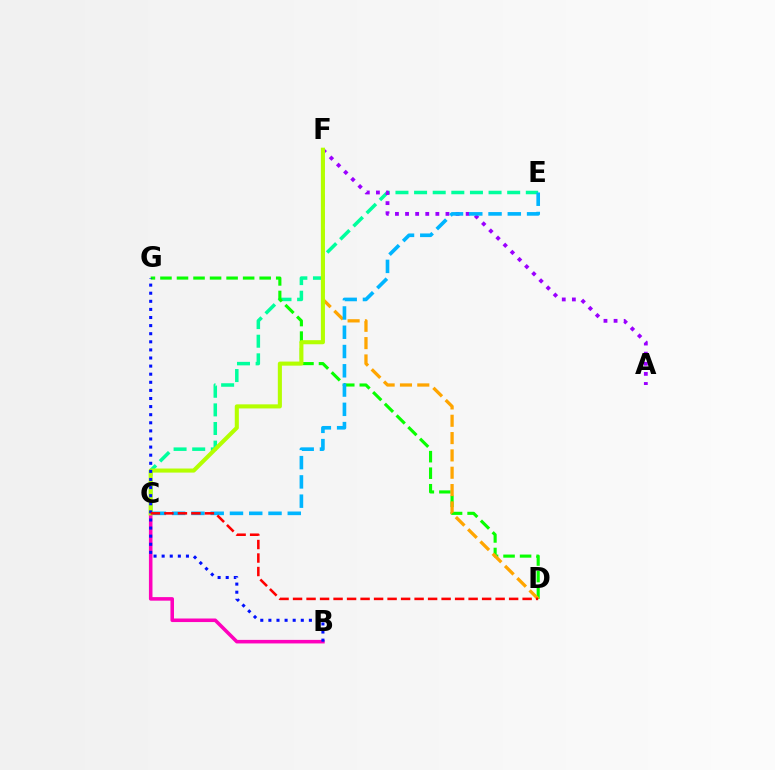{('C', 'E'): [{'color': '#00ff9d', 'line_style': 'dashed', 'thickness': 2.53}, {'color': '#00b5ff', 'line_style': 'dashed', 'thickness': 2.62}], ('A', 'F'): [{'color': '#9b00ff', 'line_style': 'dotted', 'thickness': 2.75}], ('D', 'G'): [{'color': '#08ff00', 'line_style': 'dashed', 'thickness': 2.25}], ('D', 'F'): [{'color': '#ffa500', 'line_style': 'dashed', 'thickness': 2.35}], ('B', 'C'): [{'color': '#ff00bd', 'line_style': 'solid', 'thickness': 2.56}], ('C', 'F'): [{'color': '#b3ff00', 'line_style': 'solid', 'thickness': 2.93}], ('B', 'G'): [{'color': '#0010ff', 'line_style': 'dotted', 'thickness': 2.2}], ('C', 'D'): [{'color': '#ff0000', 'line_style': 'dashed', 'thickness': 1.83}]}